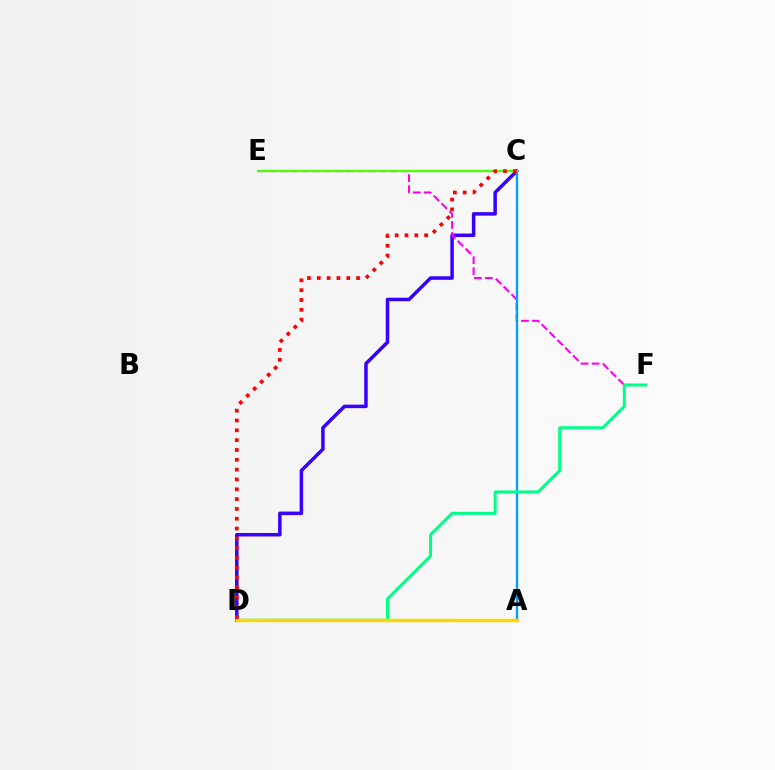{('C', 'D'): [{'color': '#3700ff', 'line_style': 'solid', 'thickness': 2.52}, {'color': '#ff0000', 'line_style': 'dotted', 'thickness': 2.67}], ('E', 'F'): [{'color': '#ff00ed', 'line_style': 'dashed', 'thickness': 1.5}], ('A', 'C'): [{'color': '#009eff', 'line_style': 'solid', 'thickness': 1.69}], ('D', 'F'): [{'color': '#00ff86', 'line_style': 'solid', 'thickness': 2.17}], ('A', 'D'): [{'color': '#ffd500', 'line_style': 'solid', 'thickness': 2.47}], ('C', 'E'): [{'color': '#4fff00', 'line_style': 'solid', 'thickness': 1.66}]}